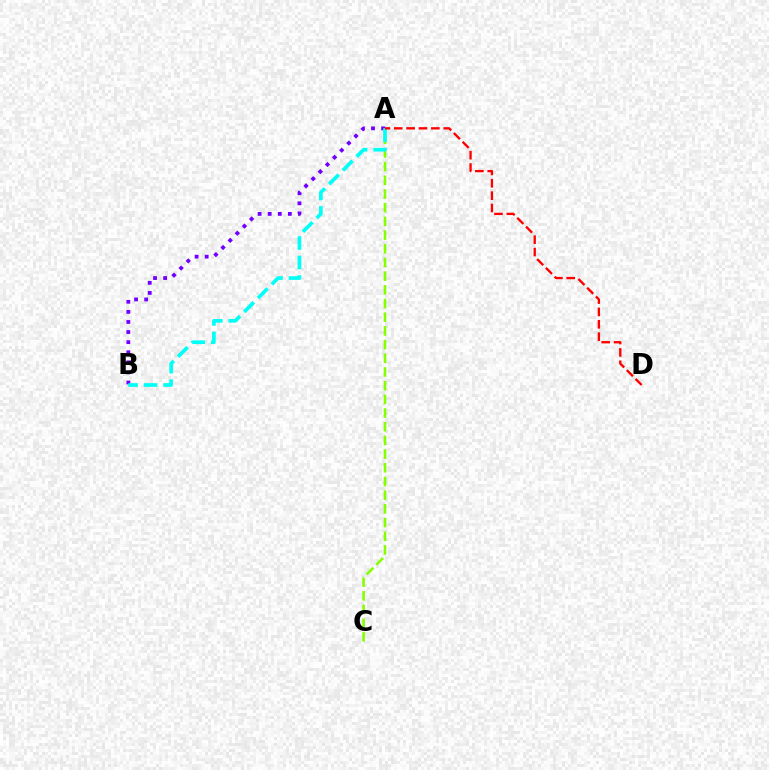{('A', 'B'): [{'color': '#7200ff', 'line_style': 'dotted', 'thickness': 2.74}, {'color': '#00fff6', 'line_style': 'dashed', 'thickness': 2.65}], ('A', 'C'): [{'color': '#84ff00', 'line_style': 'dashed', 'thickness': 1.86}], ('A', 'D'): [{'color': '#ff0000', 'line_style': 'dashed', 'thickness': 1.68}]}